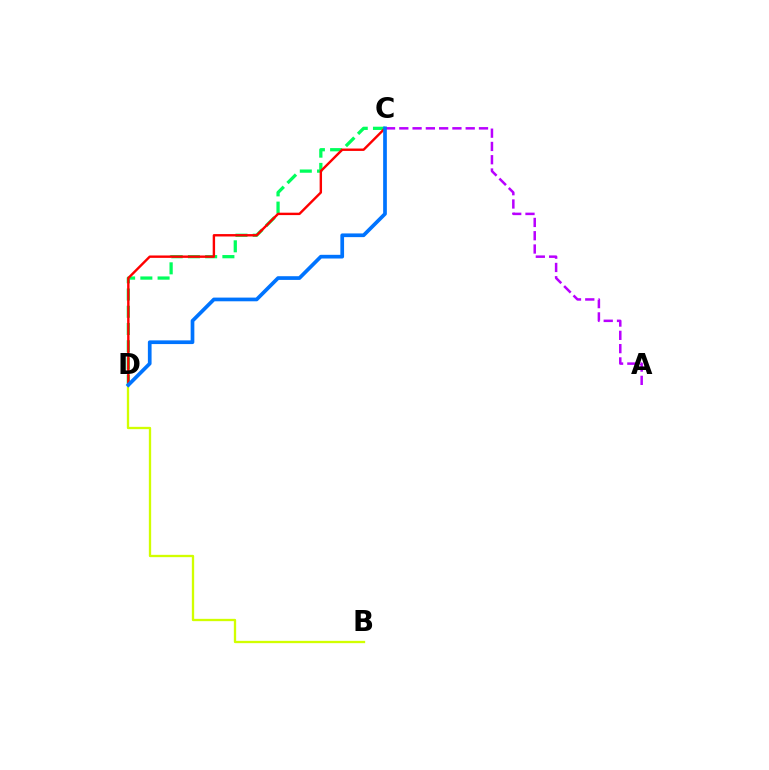{('C', 'D'): [{'color': '#00ff5c', 'line_style': 'dashed', 'thickness': 2.34}, {'color': '#ff0000', 'line_style': 'solid', 'thickness': 1.73}, {'color': '#0074ff', 'line_style': 'solid', 'thickness': 2.66}], ('A', 'C'): [{'color': '#b900ff', 'line_style': 'dashed', 'thickness': 1.8}], ('B', 'D'): [{'color': '#d1ff00', 'line_style': 'solid', 'thickness': 1.67}]}